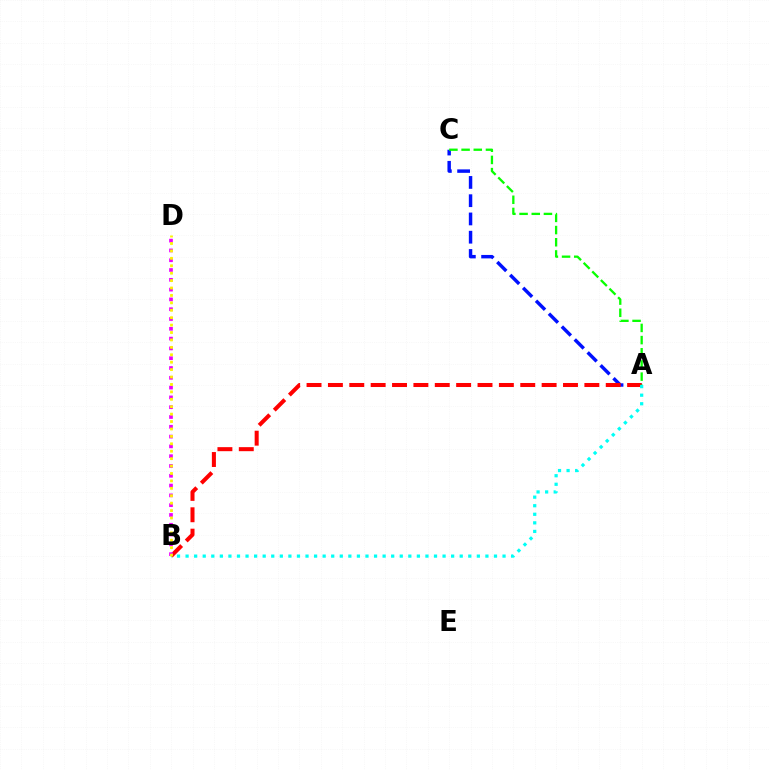{('A', 'C'): [{'color': '#0010ff', 'line_style': 'dashed', 'thickness': 2.48}, {'color': '#08ff00', 'line_style': 'dashed', 'thickness': 1.65}], ('A', 'B'): [{'color': '#ff0000', 'line_style': 'dashed', 'thickness': 2.9}, {'color': '#00fff6', 'line_style': 'dotted', 'thickness': 2.33}], ('B', 'D'): [{'color': '#ee00ff', 'line_style': 'dotted', 'thickness': 2.66}, {'color': '#fcf500', 'line_style': 'dotted', 'thickness': 2.02}]}